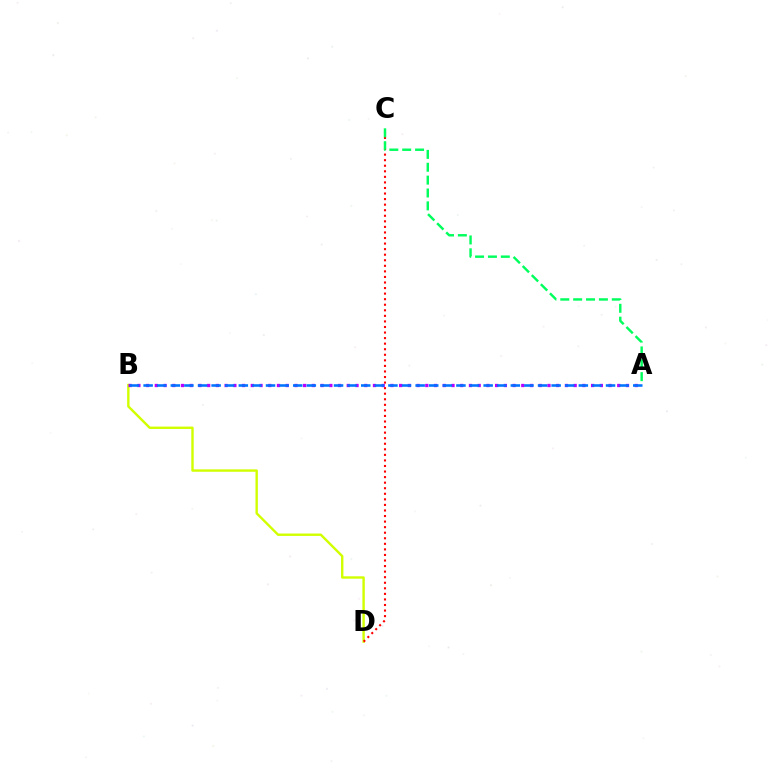{('B', 'D'): [{'color': '#d1ff00', 'line_style': 'solid', 'thickness': 1.73}], ('C', 'D'): [{'color': '#ff0000', 'line_style': 'dotted', 'thickness': 1.51}], ('A', 'B'): [{'color': '#b900ff', 'line_style': 'dotted', 'thickness': 2.37}, {'color': '#0074ff', 'line_style': 'dashed', 'thickness': 1.85}], ('A', 'C'): [{'color': '#00ff5c', 'line_style': 'dashed', 'thickness': 1.75}]}